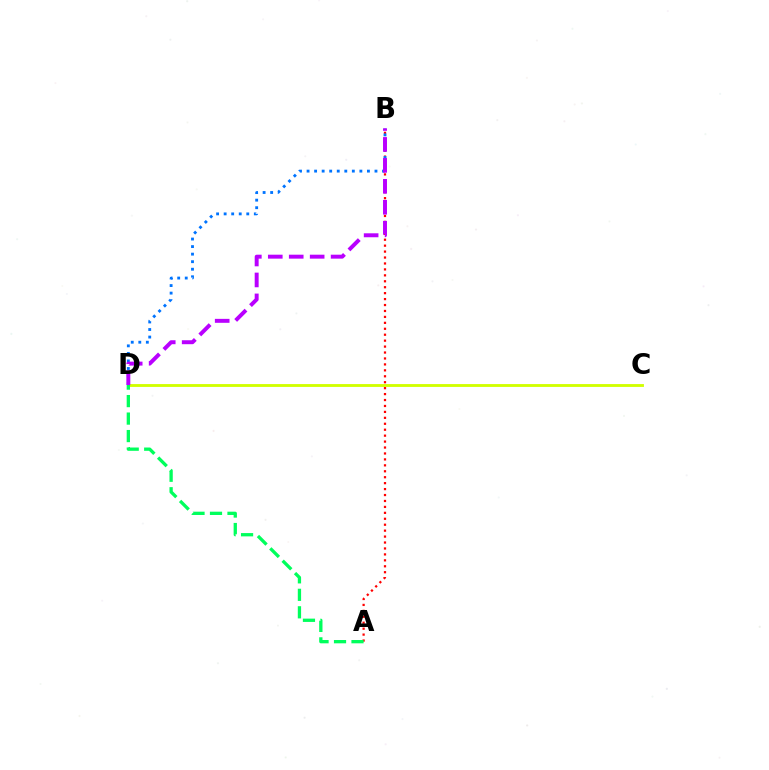{('A', 'B'): [{'color': '#ff0000', 'line_style': 'dotted', 'thickness': 1.61}], ('B', 'D'): [{'color': '#0074ff', 'line_style': 'dotted', 'thickness': 2.05}, {'color': '#b900ff', 'line_style': 'dashed', 'thickness': 2.85}], ('C', 'D'): [{'color': '#d1ff00', 'line_style': 'solid', 'thickness': 2.05}], ('A', 'D'): [{'color': '#00ff5c', 'line_style': 'dashed', 'thickness': 2.38}]}